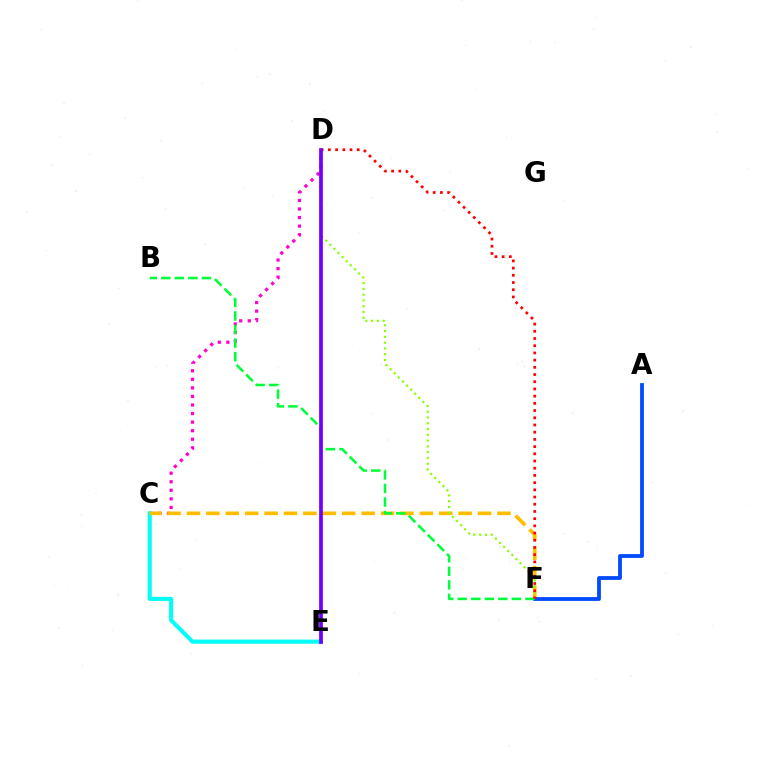{('C', 'D'): [{'color': '#ff00cf', 'line_style': 'dotted', 'thickness': 2.33}], ('C', 'E'): [{'color': '#00fff6', 'line_style': 'solid', 'thickness': 2.97}], ('C', 'F'): [{'color': '#ffbd00', 'line_style': 'dashed', 'thickness': 2.64}], ('A', 'F'): [{'color': '#004bff', 'line_style': 'solid', 'thickness': 2.73}], ('D', 'F'): [{'color': '#84ff00', 'line_style': 'dotted', 'thickness': 1.57}, {'color': '#ff0000', 'line_style': 'dotted', 'thickness': 1.96}], ('B', 'F'): [{'color': '#00ff39', 'line_style': 'dashed', 'thickness': 1.84}], ('D', 'E'): [{'color': '#7200ff', 'line_style': 'solid', 'thickness': 2.68}]}